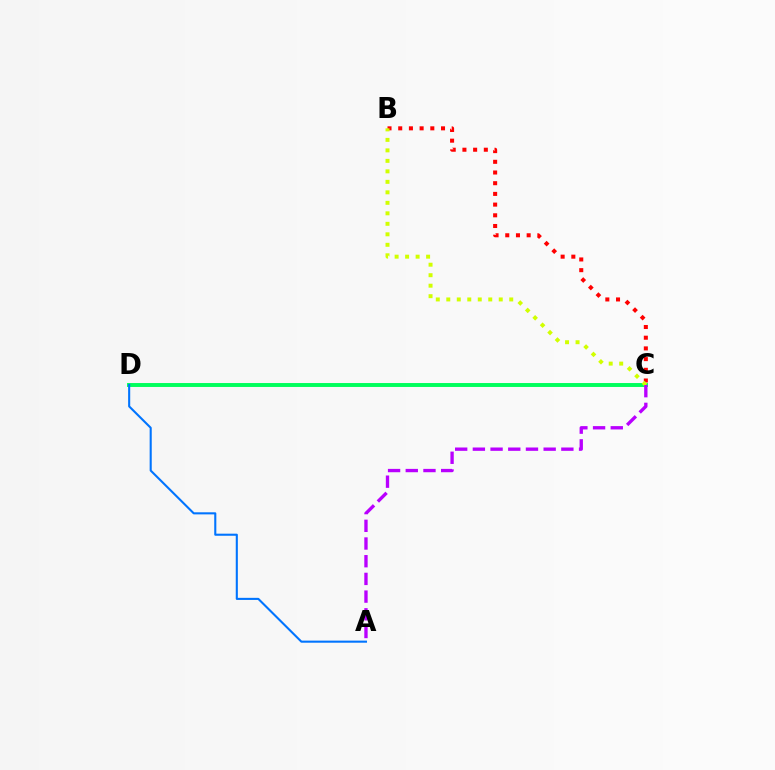{('B', 'C'): [{'color': '#ff0000', 'line_style': 'dotted', 'thickness': 2.91}, {'color': '#d1ff00', 'line_style': 'dotted', 'thickness': 2.85}], ('C', 'D'): [{'color': '#00ff5c', 'line_style': 'solid', 'thickness': 2.83}], ('A', 'D'): [{'color': '#0074ff', 'line_style': 'solid', 'thickness': 1.5}], ('A', 'C'): [{'color': '#b900ff', 'line_style': 'dashed', 'thickness': 2.4}]}